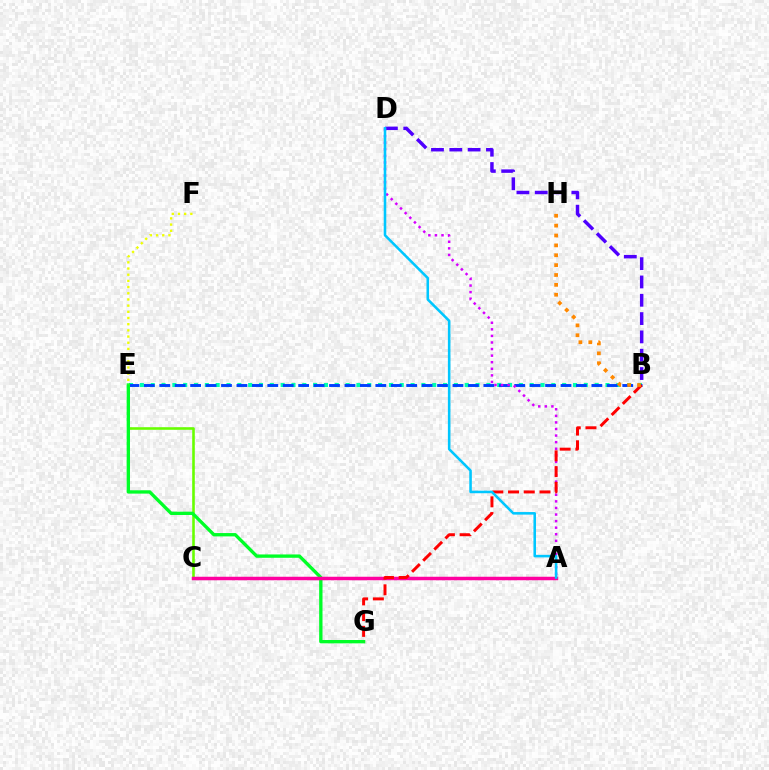{('B', 'E'): [{'color': '#00ffaf', 'line_style': 'dotted', 'thickness': 2.94}, {'color': '#003fff', 'line_style': 'dashed', 'thickness': 2.1}], ('C', 'E'): [{'color': '#66ff00', 'line_style': 'solid', 'thickness': 1.87}], ('B', 'D'): [{'color': '#4f00ff', 'line_style': 'dashed', 'thickness': 2.49}], ('E', 'G'): [{'color': '#00ff27', 'line_style': 'solid', 'thickness': 2.4}], ('A', 'D'): [{'color': '#d600ff', 'line_style': 'dotted', 'thickness': 1.79}, {'color': '#00c7ff', 'line_style': 'solid', 'thickness': 1.84}], ('A', 'C'): [{'color': '#ff00a0', 'line_style': 'solid', 'thickness': 2.51}], ('B', 'G'): [{'color': '#ff0000', 'line_style': 'dashed', 'thickness': 2.14}], ('B', 'H'): [{'color': '#ff8800', 'line_style': 'dotted', 'thickness': 2.68}], ('E', 'F'): [{'color': '#eeff00', 'line_style': 'dotted', 'thickness': 1.68}]}